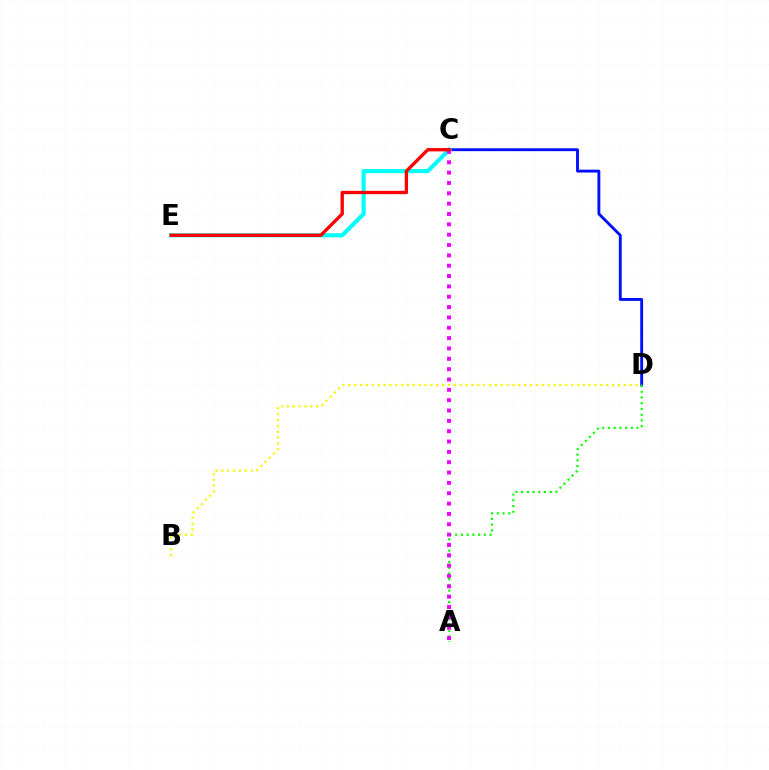{('C', 'D'): [{'color': '#0010ff', 'line_style': 'solid', 'thickness': 2.07}], ('B', 'D'): [{'color': '#fcf500', 'line_style': 'dotted', 'thickness': 1.59}], ('C', 'E'): [{'color': '#00fff6', 'line_style': 'solid', 'thickness': 2.96}, {'color': '#ff0000', 'line_style': 'solid', 'thickness': 2.39}], ('A', 'D'): [{'color': '#08ff00', 'line_style': 'dotted', 'thickness': 1.55}], ('A', 'C'): [{'color': '#ee00ff', 'line_style': 'dotted', 'thickness': 2.81}]}